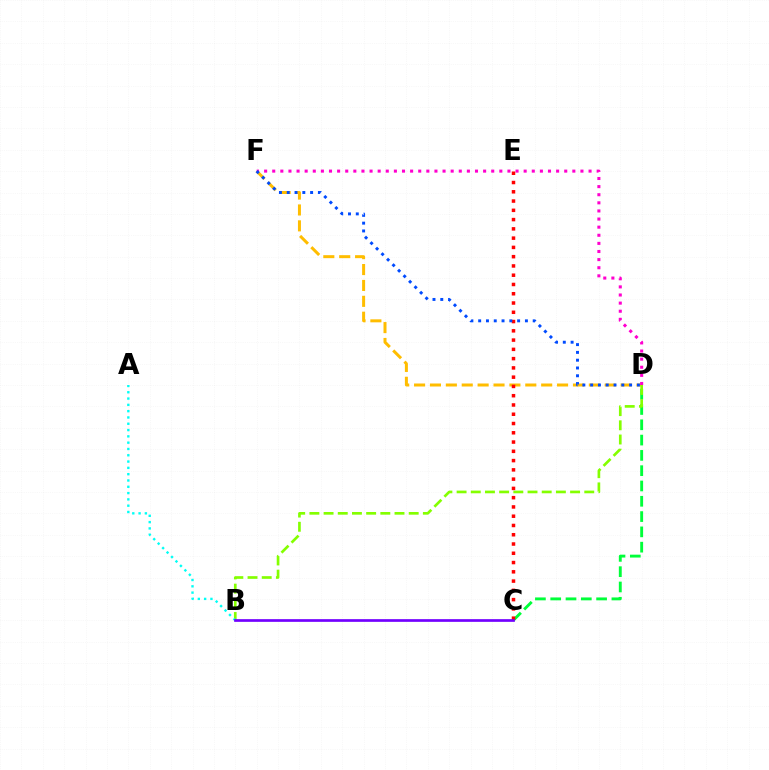{('C', 'D'): [{'color': '#00ff39', 'line_style': 'dashed', 'thickness': 2.08}], ('D', 'F'): [{'color': '#ffbd00', 'line_style': 'dashed', 'thickness': 2.16}, {'color': '#ff00cf', 'line_style': 'dotted', 'thickness': 2.2}, {'color': '#004bff', 'line_style': 'dotted', 'thickness': 2.12}], ('B', 'D'): [{'color': '#84ff00', 'line_style': 'dashed', 'thickness': 1.93}], ('A', 'B'): [{'color': '#00fff6', 'line_style': 'dotted', 'thickness': 1.71}], ('C', 'E'): [{'color': '#ff0000', 'line_style': 'dotted', 'thickness': 2.52}], ('B', 'C'): [{'color': '#7200ff', 'line_style': 'solid', 'thickness': 1.94}]}